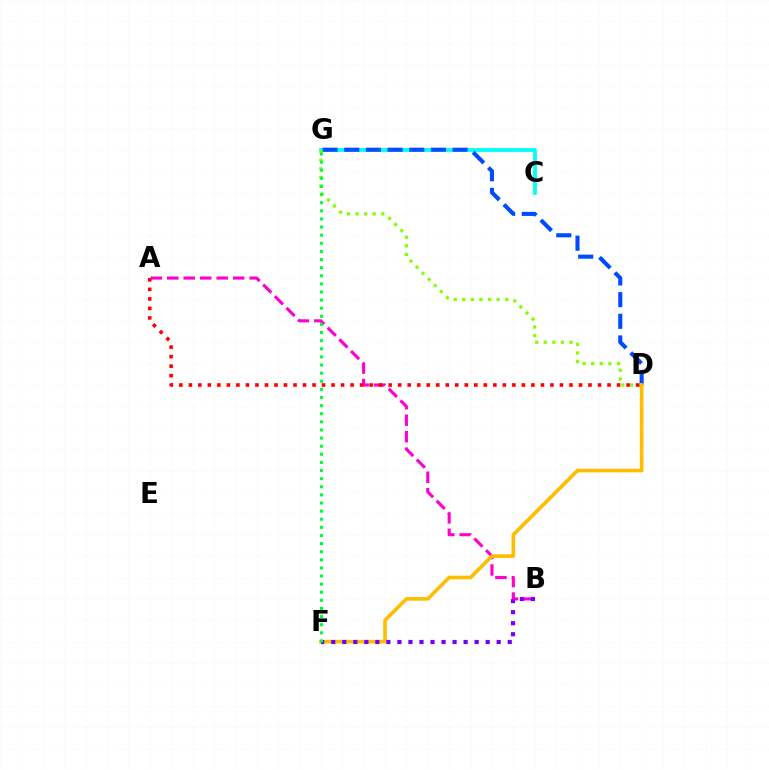{('A', 'B'): [{'color': '#ff00cf', 'line_style': 'dashed', 'thickness': 2.24}], ('C', 'G'): [{'color': '#00fff6', 'line_style': 'solid', 'thickness': 2.72}], ('D', 'G'): [{'color': '#004bff', 'line_style': 'dashed', 'thickness': 2.94}, {'color': '#84ff00', 'line_style': 'dotted', 'thickness': 2.34}], ('D', 'F'): [{'color': '#ffbd00', 'line_style': 'solid', 'thickness': 2.61}], ('B', 'F'): [{'color': '#7200ff', 'line_style': 'dotted', 'thickness': 3.0}], ('F', 'G'): [{'color': '#00ff39', 'line_style': 'dotted', 'thickness': 2.21}], ('A', 'D'): [{'color': '#ff0000', 'line_style': 'dotted', 'thickness': 2.59}]}